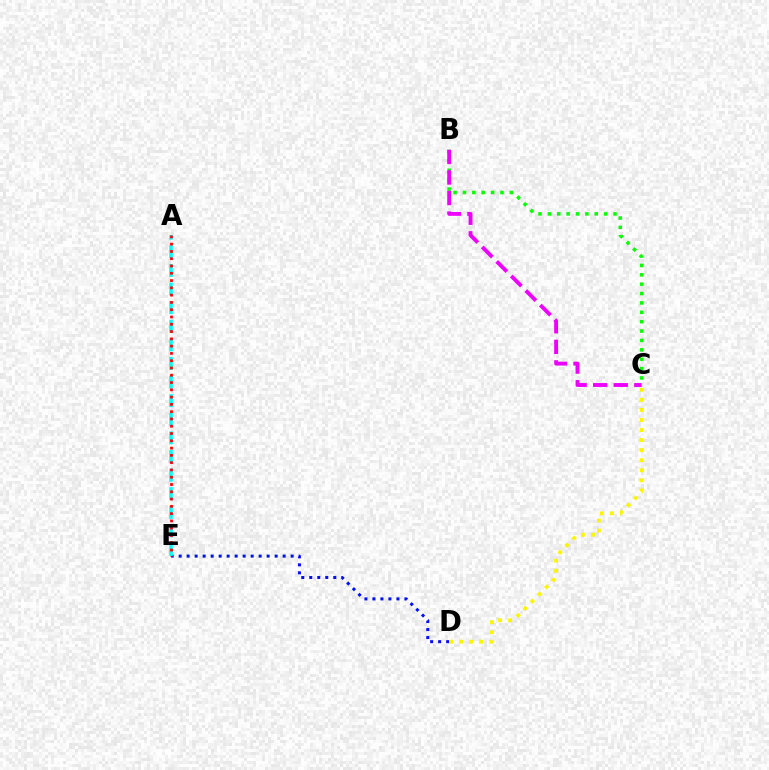{('D', 'E'): [{'color': '#0010ff', 'line_style': 'dotted', 'thickness': 2.17}], ('C', 'D'): [{'color': '#fcf500', 'line_style': 'dotted', 'thickness': 2.73}], ('A', 'E'): [{'color': '#00fff6', 'line_style': 'dashed', 'thickness': 2.53}, {'color': '#ff0000', 'line_style': 'dotted', 'thickness': 1.98}], ('B', 'C'): [{'color': '#08ff00', 'line_style': 'dotted', 'thickness': 2.55}, {'color': '#ee00ff', 'line_style': 'dashed', 'thickness': 2.79}]}